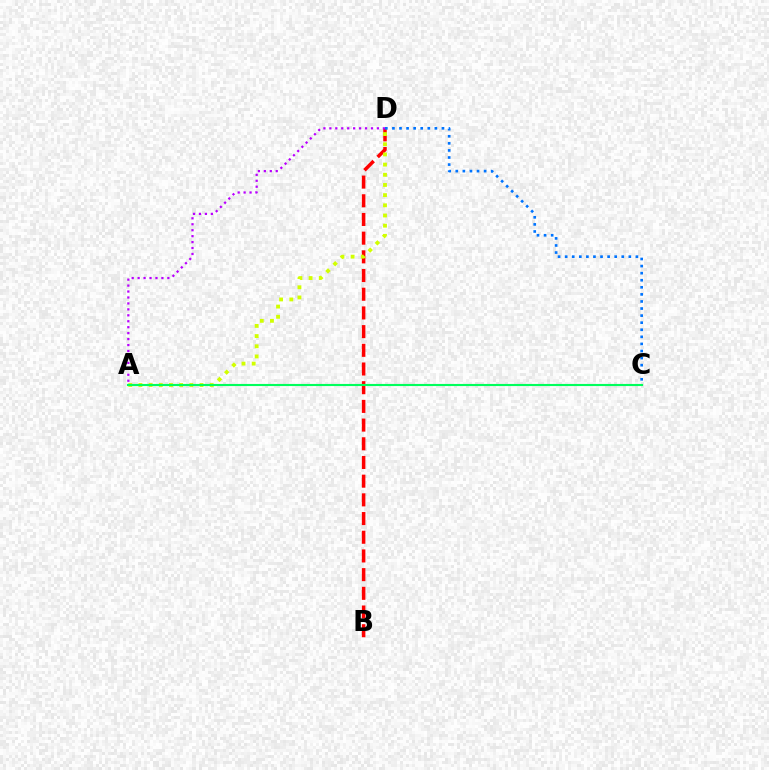{('B', 'D'): [{'color': '#ff0000', 'line_style': 'dashed', 'thickness': 2.54}], ('A', 'D'): [{'color': '#d1ff00', 'line_style': 'dotted', 'thickness': 2.76}, {'color': '#b900ff', 'line_style': 'dotted', 'thickness': 1.62}], ('A', 'C'): [{'color': '#00ff5c', 'line_style': 'solid', 'thickness': 1.53}], ('C', 'D'): [{'color': '#0074ff', 'line_style': 'dotted', 'thickness': 1.92}]}